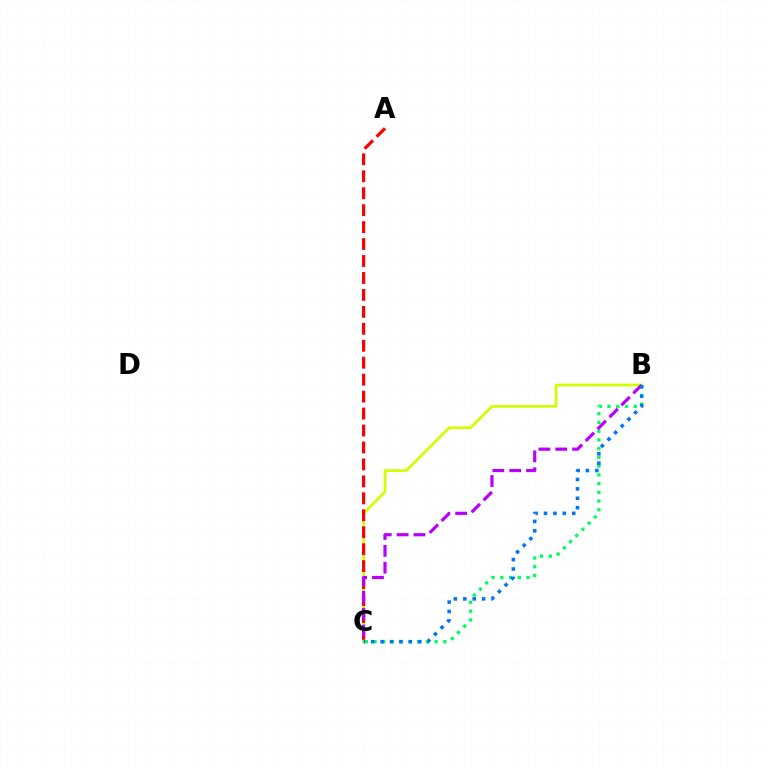{('B', 'C'): [{'color': '#d1ff00', 'line_style': 'solid', 'thickness': 1.97}, {'color': '#00ff5c', 'line_style': 'dotted', 'thickness': 2.37}, {'color': '#b900ff', 'line_style': 'dashed', 'thickness': 2.29}, {'color': '#0074ff', 'line_style': 'dotted', 'thickness': 2.56}], ('A', 'C'): [{'color': '#ff0000', 'line_style': 'dashed', 'thickness': 2.3}]}